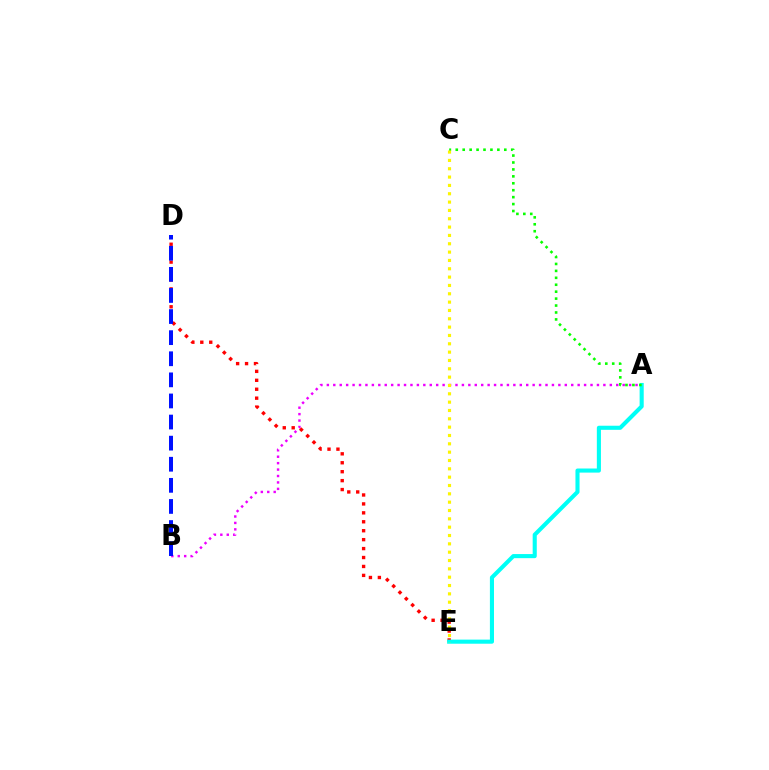{('A', 'B'): [{'color': '#ee00ff', 'line_style': 'dotted', 'thickness': 1.75}], ('D', 'E'): [{'color': '#ff0000', 'line_style': 'dotted', 'thickness': 2.43}], ('A', 'E'): [{'color': '#00fff6', 'line_style': 'solid', 'thickness': 2.95}], ('A', 'C'): [{'color': '#08ff00', 'line_style': 'dotted', 'thickness': 1.88}], ('B', 'D'): [{'color': '#0010ff', 'line_style': 'dashed', 'thickness': 2.87}], ('C', 'E'): [{'color': '#fcf500', 'line_style': 'dotted', 'thickness': 2.26}]}